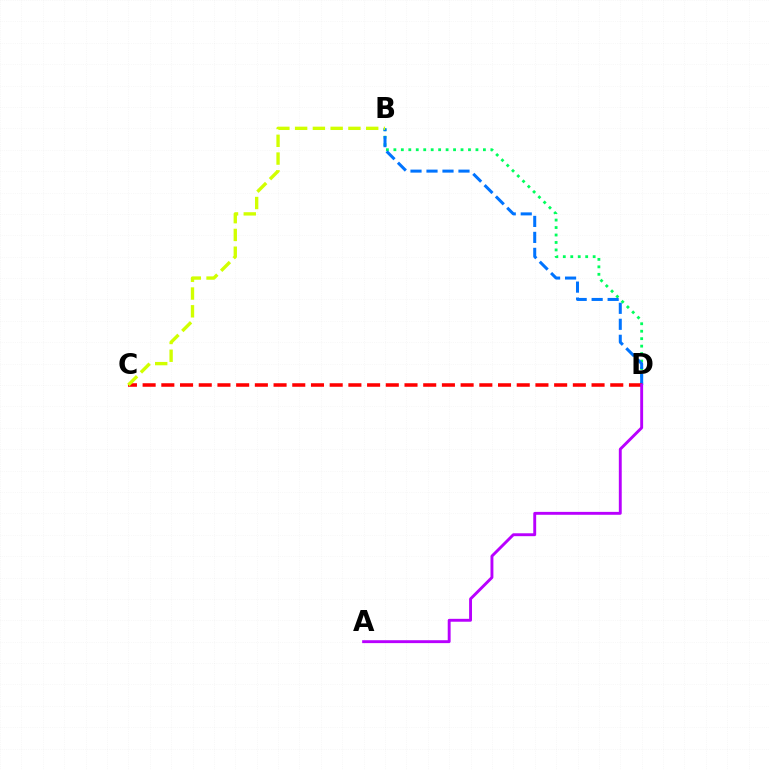{('B', 'D'): [{'color': '#00ff5c', 'line_style': 'dotted', 'thickness': 2.03}, {'color': '#0074ff', 'line_style': 'dashed', 'thickness': 2.17}], ('C', 'D'): [{'color': '#ff0000', 'line_style': 'dashed', 'thickness': 2.54}], ('B', 'C'): [{'color': '#d1ff00', 'line_style': 'dashed', 'thickness': 2.41}], ('A', 'D'): [{'color': '#b900ff', 'line_style': 'solid', 'thickness': 2.09}]}